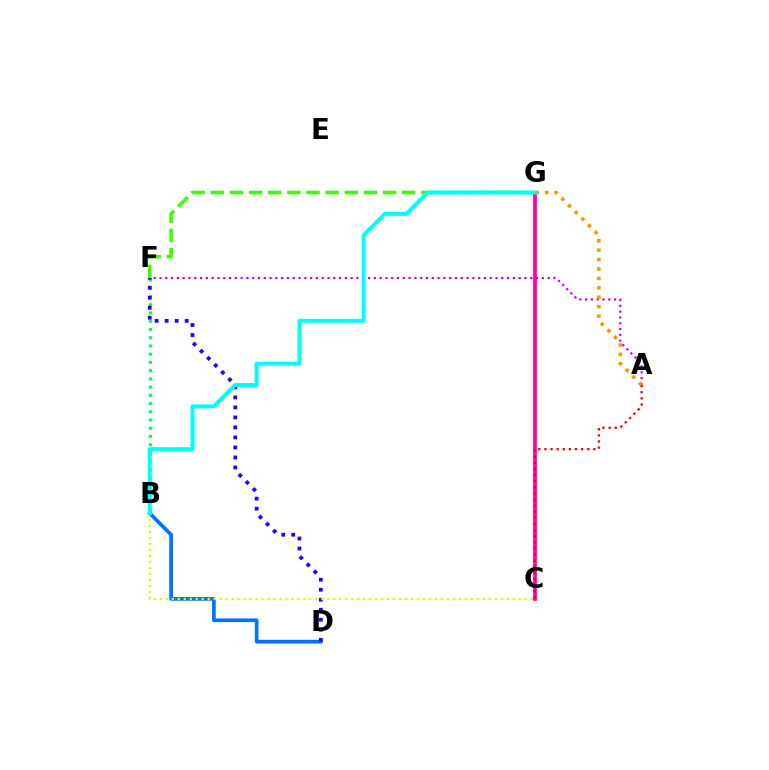{('C', 'G'): [{'color': '#ff00ac', 'line_style': 'solid', 'thickness': 2.68}], ('A', 'F'): [{'color': '#b900ff', 'line_style': 'dotted', 'thickness': 1.57}], ('A', 'G'): [{'color': '#ff9400', 'line_style': 'dotted', 'thickness': 2.56}], ('B', 'F'): [{'color': '#00ff5c', 'line_style': 'dotted', 'thickness': 2.24}], ('B', 'D'): [{'color': '#0074ff', 'line_style': 'solid', 'thickness': 2.65}], ('F', 'G'): [{'color': '#3dff00', 'line_style': 'dashed', 'thickness': 2.6}], ('A', 'C'): [{'color': '#ff0000', 'line_style': 'dotted', 'thickness': 1.66}], ('D', 'F'): [{'color': '#2500ff', 'line_style': 'dotted', 'thickness': 2.72}], ('B', 'C'): [{'color': '#d1ff00', 'line_style': 'dotted', 'thickness': 1.63}], ('B', 'G'): [{'color': '#00fff6', 'line_style': 'solid', 'thickness': 2.87}]}